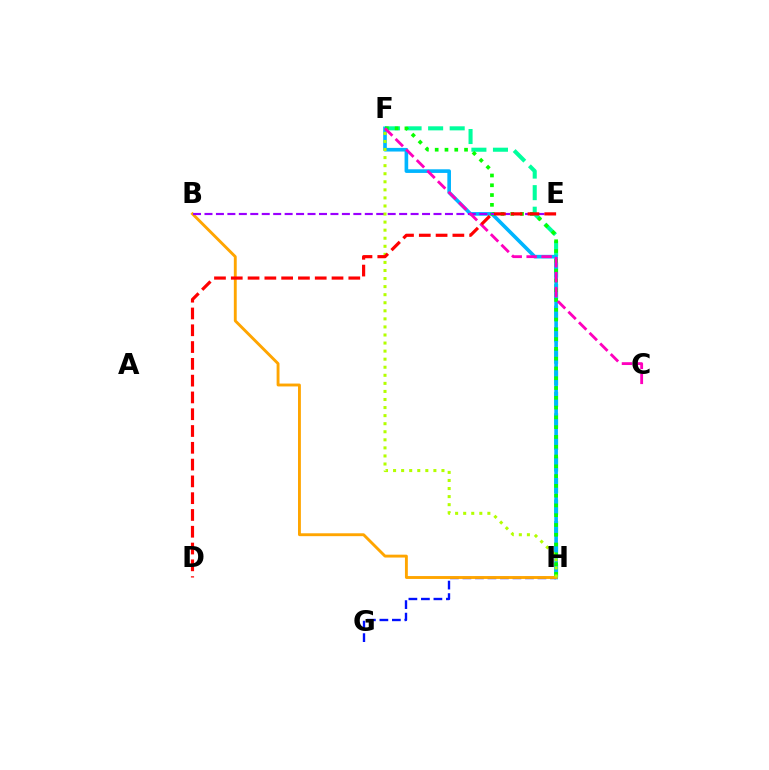{('F', 'H'): [{'color': '#00ff9d', 'line_style': 'dashed', 'thickness': 2.93}, {'color': '#00b5ff', 'line_style': 'solid', 'thickness': 2.62}, {'color': '#08ff00', 'line_style': 'dotted', 'thickness': 2.66}, {'color': '#b3ff00', 'line_style': 'dotted', 'thickness': 2.19}], ('G', 'H'): [{'color': '#0010ff', 'line_style': 'dashed', 'thickness': 1.7}], ('B', 'H'): [{'color': '#ffa500', 'line_style': 'solid', 'thickness': 2.07}], ('B', 'E'): [{'color': '#9b00ff', 'line_style': 'dashed', 'thickness': 1.56}], ('C', 'F'): [{'color': '#ff00bd', 'line_style': 'dashed', 'thickness': 2.03}], ('D', 'E'): [{'color': '#ff0000', 'line_style': 'dashed', 'thickness': 2.28}]}